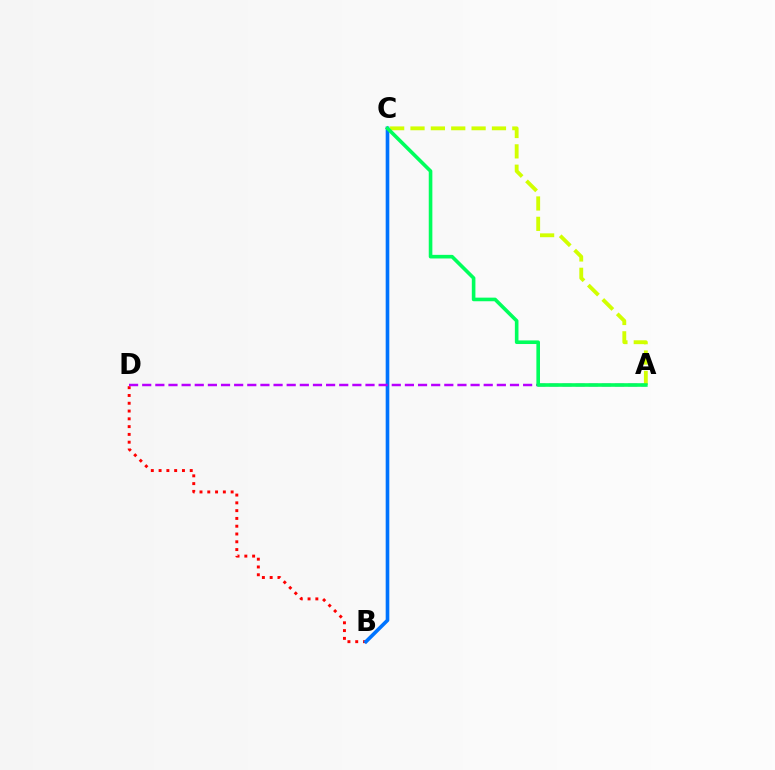{('B', 'D'): [{'color': '#ff0000', 'line_style': 'dotted', 'thickness': 2.12}], ('B', 'C'): [{'color': '#0074ff', 'line_style': 'solid', 'thickness': 2.61}], ('A', 'D'): [{'color': '#b900ff', 'line_style': 'dashed', 'thickness': 1.78}], ('A', 'C'): [{'color': '#d1ff00', 'line_style': 'dashed', 'thickness': 2.77}, {'color': '#00ff5c', 'line_style': 'solid', 'thickness': 2.6}]}